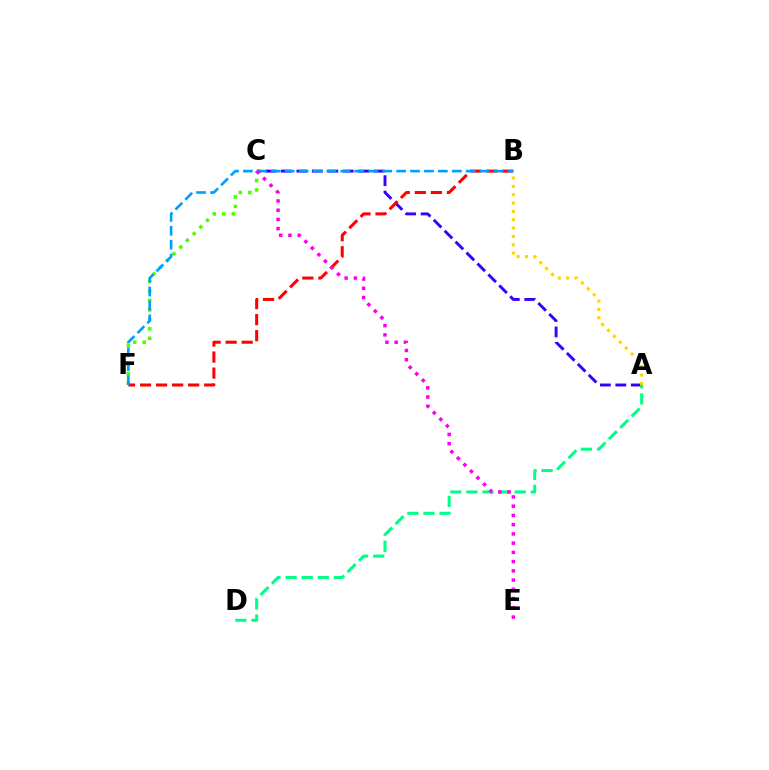{('C', 'F'): [{'color': '#4fff00', 'line_style': 'dotted', 'thickness': 2.57}], ('A', 'C'): [{'color': '#3700ff', 'line_style': 'dashed', 'thickness': 2.1}], ('B', 'F'): [{'color': '#ff0000', 'line_style': 'dashed', 'thickness': 2.18}, {'color': '#009eff', 'line_style': 'dashed', 'thickness': 1.89}], ('A', 'D'): [{'color': '#00ff86', 'line_style': 'dashed', 'thickness': 2.19}], ('C', 'E'): [{'color': '#ff00ed', 'line_style': 'dotted', 'thickness': 2.51}], ('A', 'B'): [{'color': '#ffd500', 'line_style': 'dotted', 'thickness': 2.27}]}